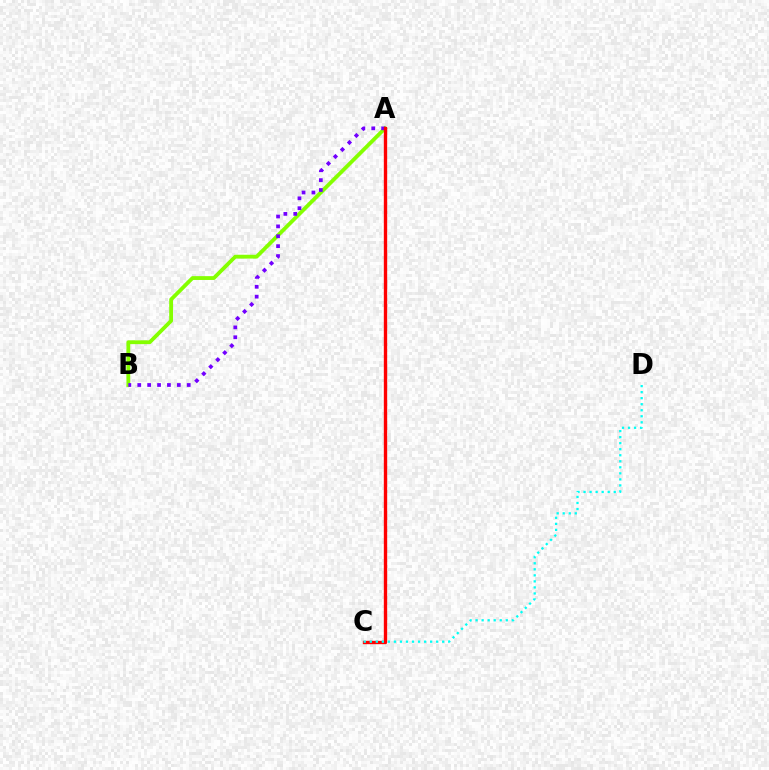{('A', 'B'): [{'color': '#84ff00', 'line_style': 'solid', 'thickness': 2.75}, {'color': '#7200ff', 'line_style': 'dotted', 'thickness': 2.69}], ('A', 'C'): [{'color': '#ff0000', 'line_style': 'solid', 'thickness': 2.42}], ('C', 'D'): [{'color': '#00fff6', 'line_style': 'dotted', 'thickness': 1.64}]}